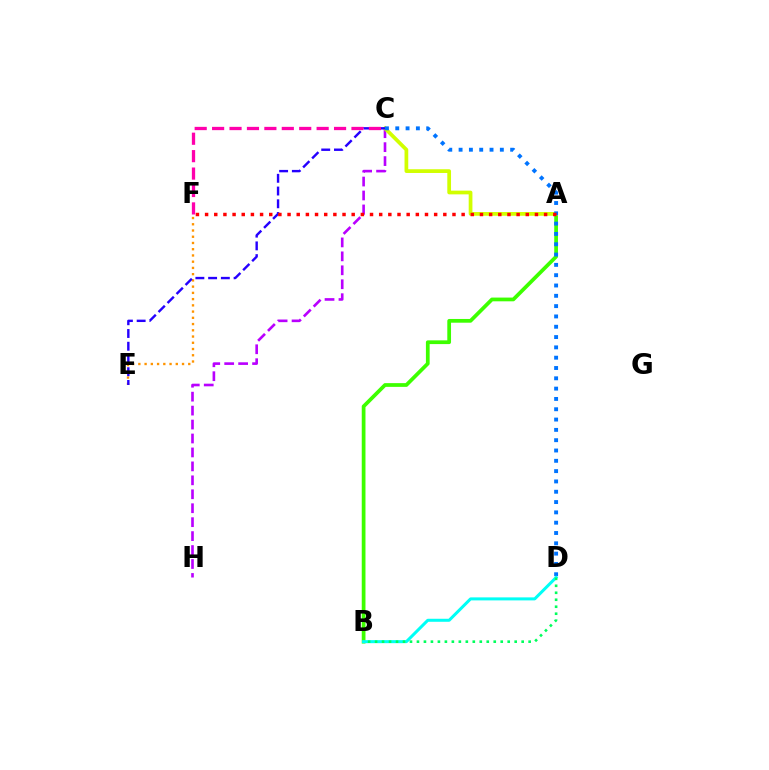{('A', 'B'): [{'color': '#3dff00', 'line_style': 'solid', 'thickness': 2.69}], ('C', 'H'): [{'color': '#b900ff', 'line_style': 'dashed', 'thickness': 1.89}], ('E', 'F'): [{'color': '#ff9400', 'line_style': 'dotted', 'thickness': 1.69}], ('A', 'C'): [{'color': '#d1ff00', 'line_style': 'solid', 'thickness': 2.69}], ('C', 'D'): [{'color': '#0074ff', 'line_style': 'dotted', 'thickness': 2.8}], ('C', 'E'): [{'color': '#2500ff', 'line_style': 'dashed', 'thickness': 1.73}], ('A', 'F'): [{'color': '#ff0000', 'line_style': 'dotted', 'thickness': 2.49}], ('C', 'F'): [{'color': '#ff00ac', 'line_style': 'dashed', 'thickness': 2.37}], ('B', 'D'): [{'color': '#00fff6', 'line_style': 'solid', 'thickness': 2.17}, {'color': '#00ff5c', 'line_style': 'dotted', 'thickness': 1.9}]}